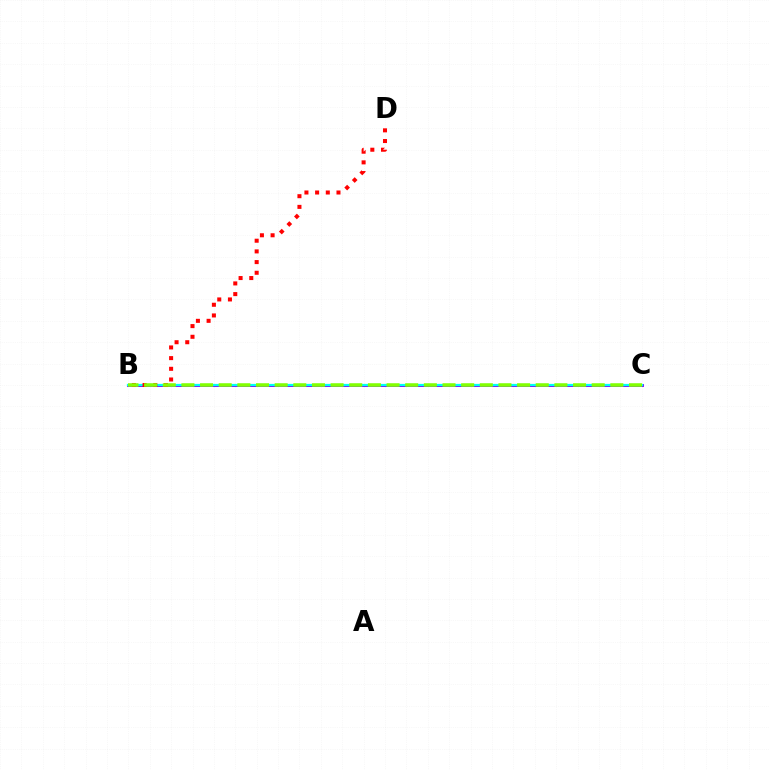{('B', 'C'): [{'color': '#7200ff', 'line_style': 'solid', 'thickness': 2.05}, {'color': '#00fff6', 'line_style': 'solid', 'thickness': 1.61}, {'color': '#84ff00', 'line_style': 'dashed', 'thickness': 2.53}], ('B', 'D'): [{'color': '#ff0000', 'line_style': 'dotted', 'thickness': 2.9}]}